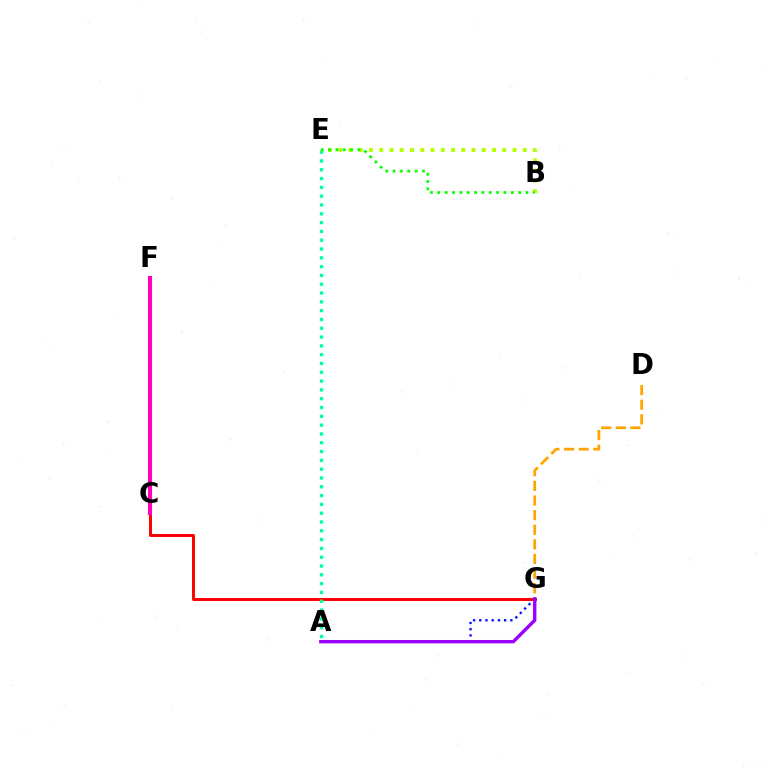{('C', 'G'): [{'color': '#ff0000', 'line_style': 'solid', 'thickness': 2.12}], ('C', 'F'): [{'color': '#00b5ff', 'line_style': 'solid', 'thickness': 1.8}, {'color': '#ff00bd', 'line_style': 'solid', 'thickness': 2.96}], ('A', 'E'): [{'color': '#00ff9d', 'line_style': 'dotted', 'thickness': 2.39}], ('D', 'G'): [{'color': '#ffa500', 'line_style': 'dashed', 'thickness': 1.99}], ('B', 'E'): [{'color': '#b3ff00', 'line_style': 'dotted', 'thickness': 2.79}, {'color': '#08ff00', 'line_style': 'dotted', 'thickness': 2.0}], ('A', 'G'): [{'color': '#0010ff', 'line_style': 'dotted', 'thickness': 1.69}, {'color': '#9b00ff', 'line_style': 'solid', 'thickness': 2.42}]}